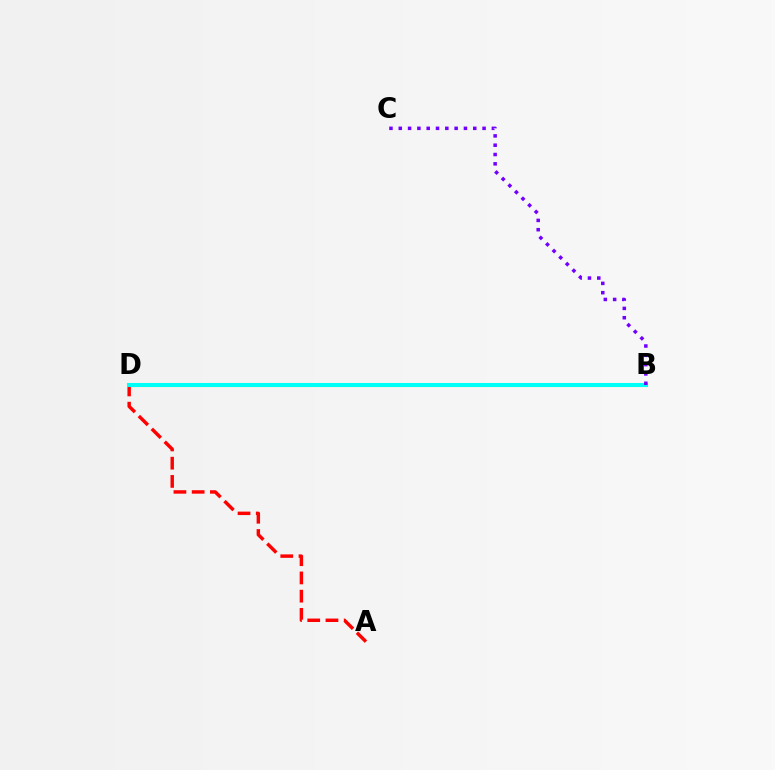{('B', 'D'): [{'color': '#84ff00', 'line_style': 'solid', 'thickness': 2.21}, {'color': '#00fff6', 'line_style': 'solid', 'thickness': 2.91}], ('A', 'D'): [{'color': '#ff0000', 'line_style': 'dashed', 'thickness': 2.48}], ('B', 'C'): [{'color': '#7200ff', 'line_style': 'dotted', 'thickness': 2.53}]}